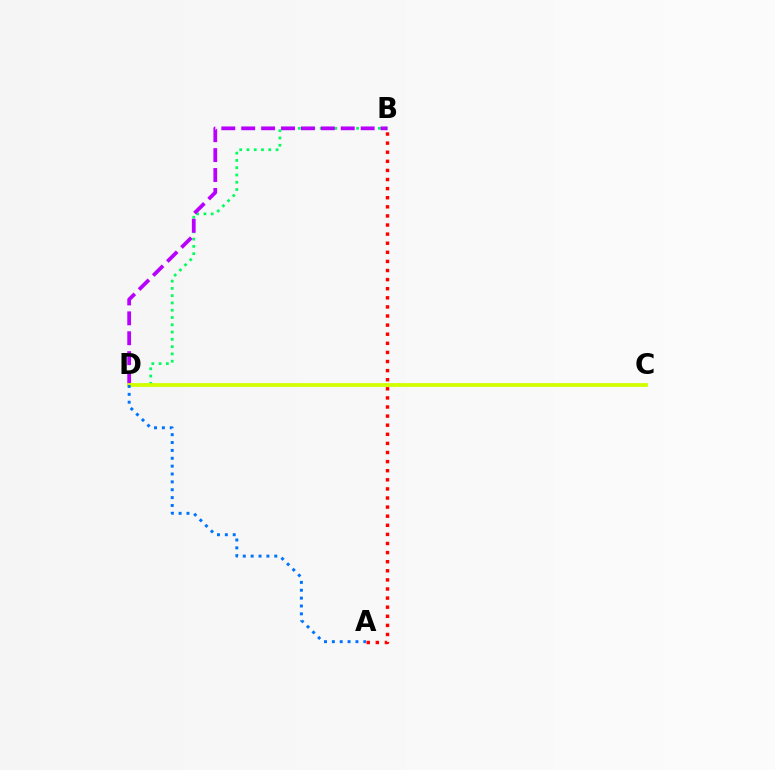{('B', 'D'): [{'color': '#00ff5c', 'line_style': 'dotted', 'thickness': 1.98}, {'color': '#b900ff', 'line_style': 'dashed', 'thickness': 2.7}], ('A', 'B'): [{'color': '#ff0000', 'line_style': 'dotted', 'thickness': 2.47}], ('C', 'D'): [{'color': '#d1ff00', 'line_style': 'solid', 'thickness': 2.72}], ('A', 'D'): [{'color': '#0074ff', 'line_style': 'dotted', 'thickness': 2.14}]}